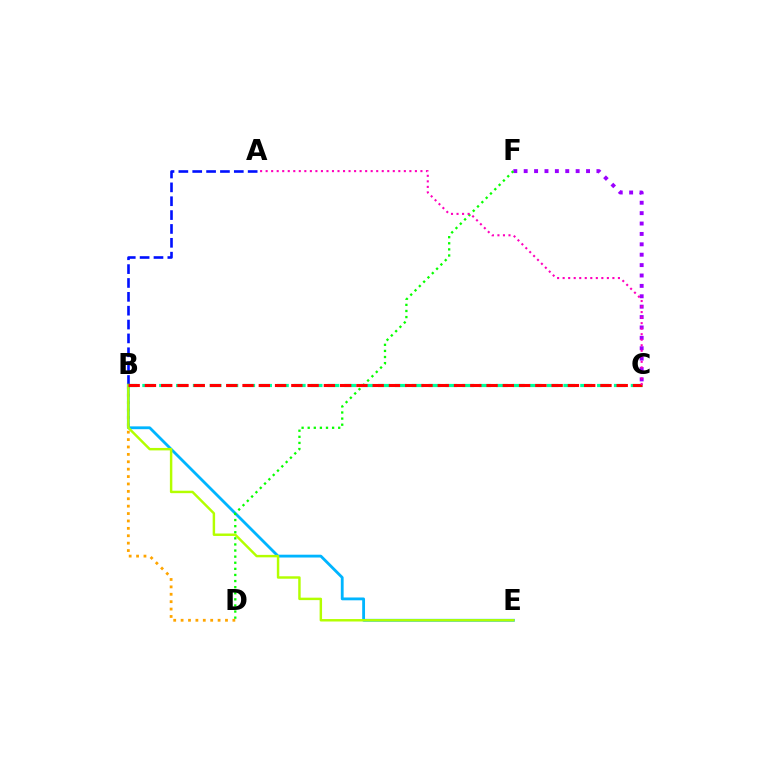{('B', 'D'): [{'color': '#ffa500', 'line_style': 'dotted', 'thickness': 2.01}], ('C', 'F'): [{'color': '#9b00ff', 'line_style': 'dotted', 'thickness': 2.82}], ('B', 'E'): [{'color': '#00b5ff', 'line_style': 'solid', 'thickness': 2.03}, {'color': '#b3ff00', 'line_style': 'solid', 'thickness': 1.76}], ('D', 'F'): [{'color': '#08ff00', 'line_style': 'dotted', 'thickness': 1.66}], ('A', 'B'): [{'color': '#0010ff', 'line_style': 'dashed', 'thickness': 1.88}], ('B', 'C'): [{'color': '#00ff9d', 'line_style': 'dashed', 'thickness': 2.29}, {'color': '#ff0000', 'line_style': 'dashed', 'thickness': 2.21}], ('A', 'C'): [{'color': '#ff00bd', 'line_style': 'dotted', 'thickness': 1.5}]}